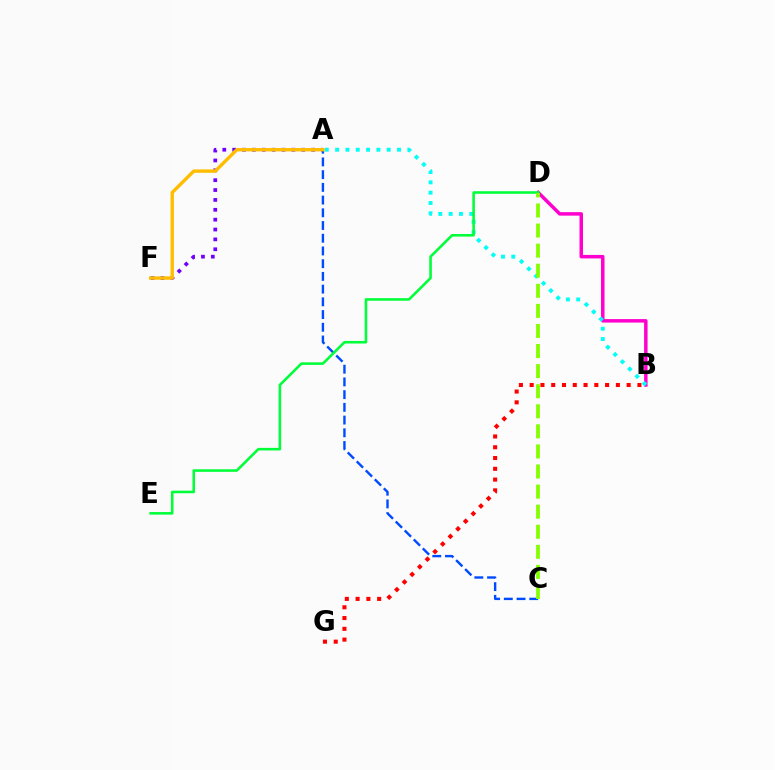{('B', 'D'): [{'color': '#ff00cf', 'line_style': 'solid', 'thickness': 2.51}], ('A', 'F'): [{'color': '#7200ff', 'line_style': 'dotted', 'thickness': 2.68}, {'color': '#ffbd00', 'line_style': 'solid', 'thickness': 2.44}], ('A', 'B'): [{'color': '#00fff6', 'line_style': 'dotted', 'thickness': 2.8}], ('A', 'C'): [{'color': '#004bff', 'line_style': 'dashed', 'thickness': 1.73}], ('B', 'G'): [{'color': '#ff0000', 'line_style': 'dotted', 'thickness': 2.93}], ('D', 'E'): [{'color': '#00ff39', 'line_style': 'solid', 'thickness': 1.86}], ('C', 'D'): [{'color': '#84ff00', 'line_style': 'dashed', 'thickness': 2.73}]}